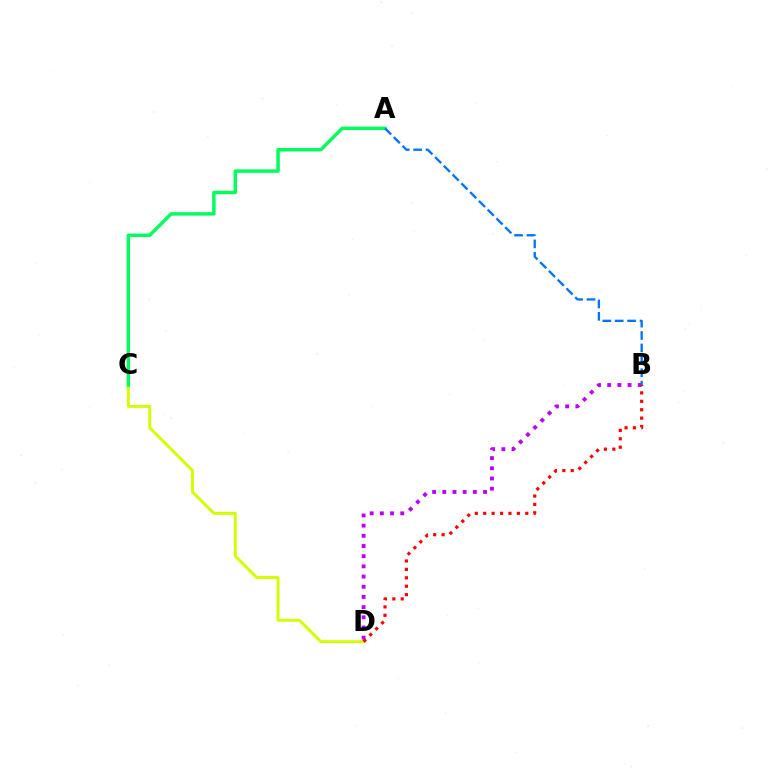{('B', 'D'): [{'color': '#b900ff', 'line_style': 'dotted', 'thickness': 2.77}, {'color': '#ff0000', 'line_style': 'dotted', 'thickness': 2.29}], ('C', 'D'): [{'color': '#d1ff00', 'line_style': 'solid', 'thickness': 2.1}], ('A', 'C'): [{'color': '#00ff5c', 'line_style': 'solid', 'thickness': 2.47}], ('A', 'B'): [{'color': '#0074ff', 'line_style': 'dashed', 'thickness': 1.68}]}